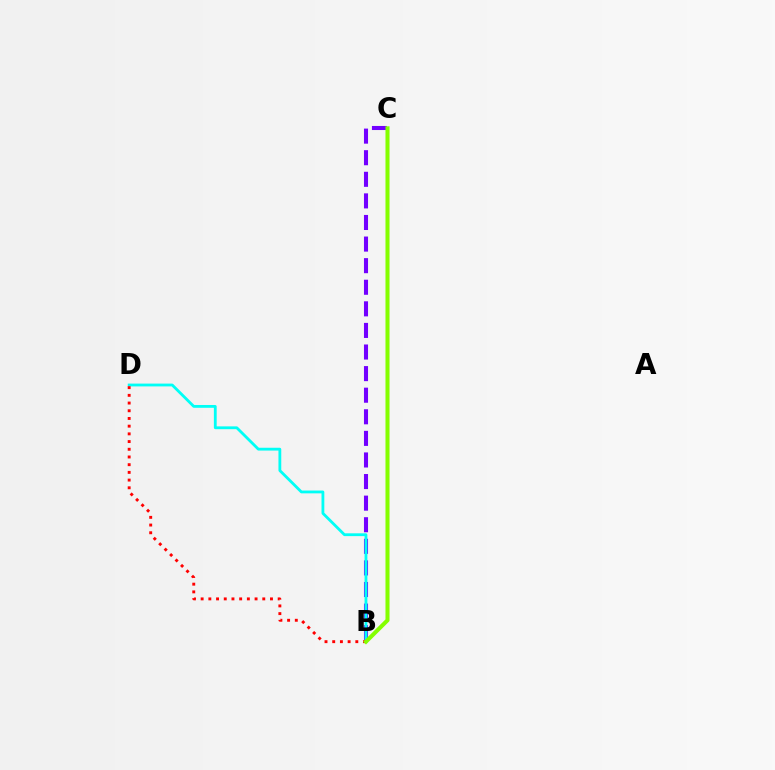{('B', 'C'): [{'color': '#7200ff', 'line_style': 'dashed', 'thickness': 2.93}, {'color': '#84ff00', 'line_style': 'solid', 'thickness': 2.92}], ('B', 'D'): [{'color': '#00fff6', 'line_style': 'solid', 'thickness': 2.02}, {'color': '#ff0000', 'line_style': 'dotted', 'thickness': 2.09}]}